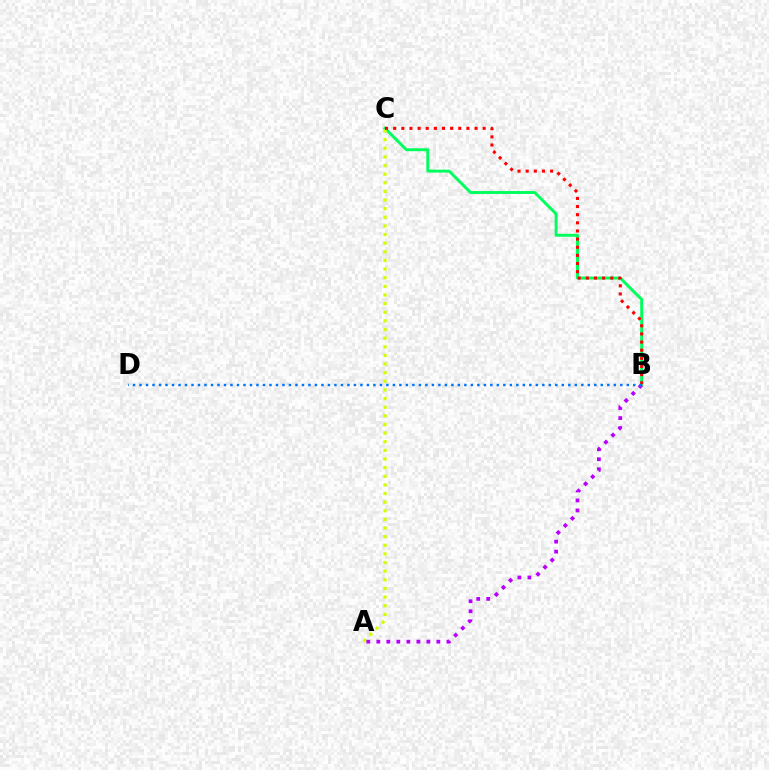{('B', 'C'): [{'color': '#00ff5c', 'line_style': 'solid', 'thickness': 2.12}, {'color': '#ff0000', 'line_style': 'dotted', 'thickness': 2.21}], ('A', 'C'): [{'color': '#d1ff00', 'line_style': 'dotted', 'thickness': 2.35}], ('A', 'B'): [{'color': '#b900ff', 'line_style': 'dotted', 'thickness': 2.72}], ('B', 'D'): [{'color': '#0074ff', 'line_style': 'dotted', 'thickness': 1.77}]}